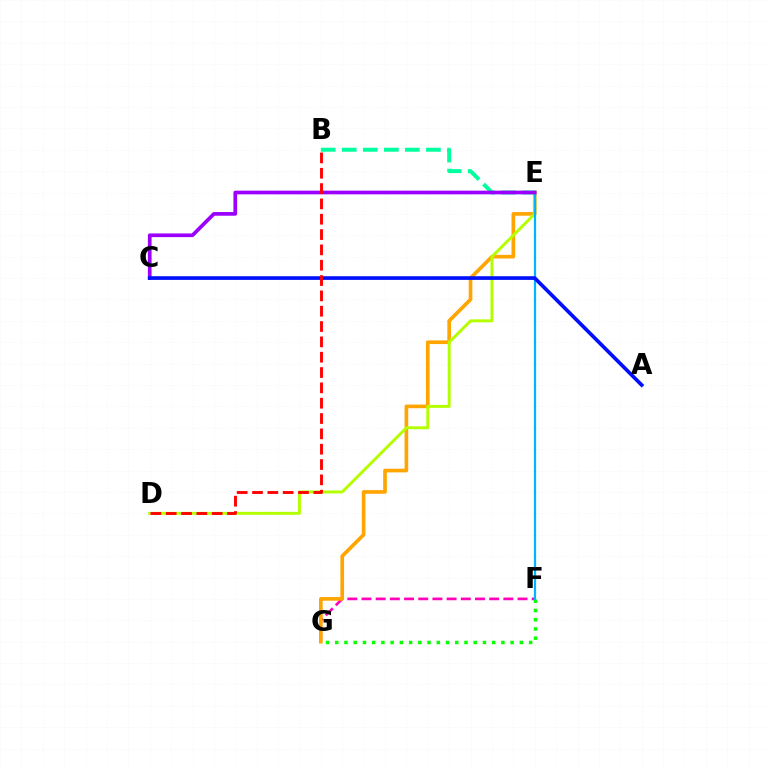{('F', 'G'): [{'color': '#ff00bd', 'line_style': 'dashed', 'thickness': 1.93}, {'color': '#08ff00', 'line_style': 'dotted', 'thickness': 2.51}], ('E', 'G'): [{'color': '#ffa500', 'line_style': 'solid', 'thickness': 2.64}], ('D', 'E'): [{'color': '#b3ff00', 'line_style': 'solid', 'thickness': 2.12}], ('B', 'E'): [{'color': '#00ff9d', 'line_style': 'dashed', 'thickness': 2.86}], ('E', 'F'): [{'color': '#00b5ff', 'line_style': 'solid', 'thickness': 1.62}], ('C', 'E'): [{'color': '#9b00ff', 'line_style': 'solid', 'thickness': 2.66}], ('A', 'C'): [{'color': '#0010ff', 'line_style': 'solid', 'thickness': 2.65}], ('B', 'D'): [{'color': '#ff0000', 'line_style': 'dashed', 'thickness': 2.08}]}